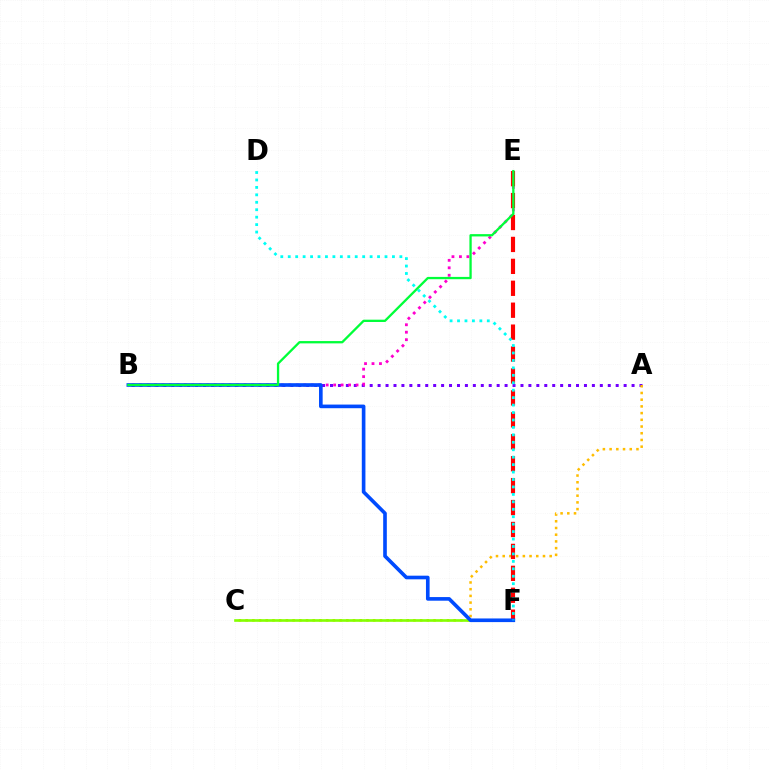{('A', 'B'): [{'color': '#7200ff', 'line_style': 'dotted', 'thickness': 2.16}], ('A', 'C'): [{'color': '#ffbd00', 'line_style': 'dotted', 'thickness': 1.82}], ('B', 'E'): [{'color': '#ff00cf', 'line_style': 'dotted', 'thickness': 2.03}, {'color': '#00ff39', 'line_style': 'solid', 'thickness': 1.66}], ('E', 'F'): [{'color': '#ff0000', 'line_style': 'dashed', 'thickness': 2.98}], ('C', 'F'): [{'color': '#84ff00', 'line_style': 'solid', 'thickness': 1.9}], ('B', 'F'): [{'color': '#004bff', 'line_style': 'solid', 'thickness': 2.62}], ('D', 'F'): [{'color': '#00fff6', 'line_style': 'dotted', 'thickness': 2.02}]}